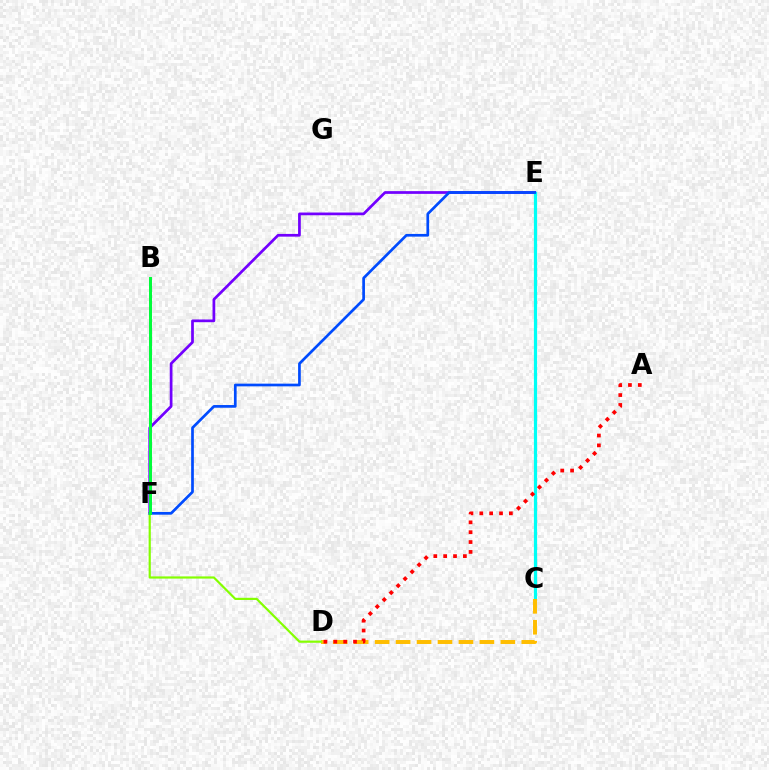{('E', 'F'): [{'color': '#7200ff', 'line_style': 'solid', 'thickness': 1.96}, {'color': '#004bff', 'line_style': 'solid', 'thickness': 1.94}], ('B', 'F'): [{'color': '#ff00cf', 'line_style': 'dashed', 'thickness': 1.95}, {'color': '#00ff39', 'line_style': 'solid', 'thickness': 2.14}], ('C', 'E'): [{'color': '#00fff6', 'line_style': 'solid', 'thickness': 2.31}], ('C', 'D'): [{'color': '#ffbd00', 'line_style': 'dashed', 'thickness': 2.85}], ('D', 'F'): [{'color': '#84ff00', 'line_style': 'solid', 'thickness': 1.57}], ('A', 'D'): [{'color': '#ff0000', 'line_style': 'dotted', 'thickness': 2.68}]}